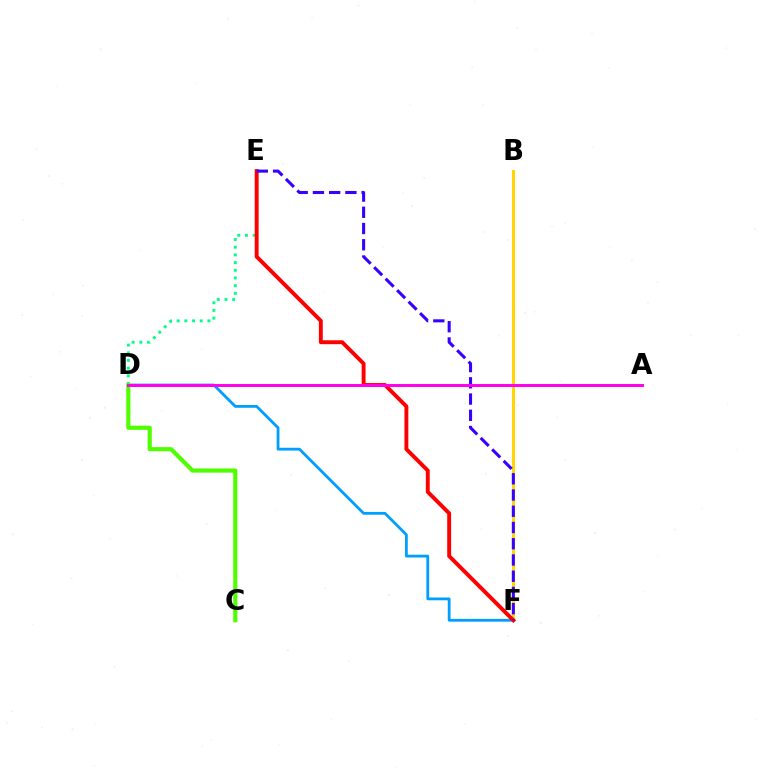{('D', 'F'): [{'color': '#009eff', 'line_style': 'solid', 'thickness': 2.01}], ('D', 'E'): [{'color': '#00ff86', 'line_style': 'dotted', 'thickness': 2.09}], ('C', 'D'): [{'color': '#4fff00', 'line_style': 'solid', 'thickness': 2.99}], ('B', 'F'): [{'color': '#ffd500', 'line_style': 'solid', 'thickness': 2.14}], ('E', 'F'): [{'color': '#ff0000', 'line_style': 'solid', 'thickness': 2.81}, {'color': '#3700ff', 'line_style': 'dashed', 'thickness': 2.21}], ('A', 'D'): [{'color': '#ff00ed', 'line_style': 'solid', 'thickness': 2.13}]}